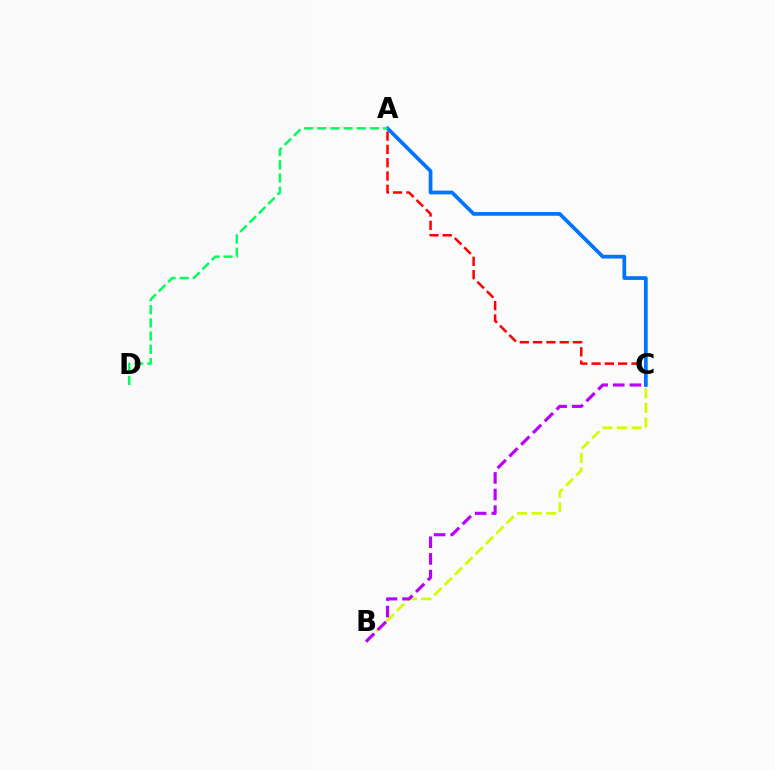{('B', 'C'): [{'color': '#d1ff00', 'line_style': 'dashed', 'thickness': 1.98}, {'color': '#b900ff', 'line_style': 'dashed', 'thickness': 2.26}], ('A', 'C'): [{'color': '#ff0000', 'line_style': 'dashed', 'thickness': 1.81}, {'color': '#0074ff', 'line_style': 'solid', 'thickness': 2.68}], ('A', 'D'): [{'color': '#00ff5c', 'line_style': 'dashed', 'thickness': 1.79}]}